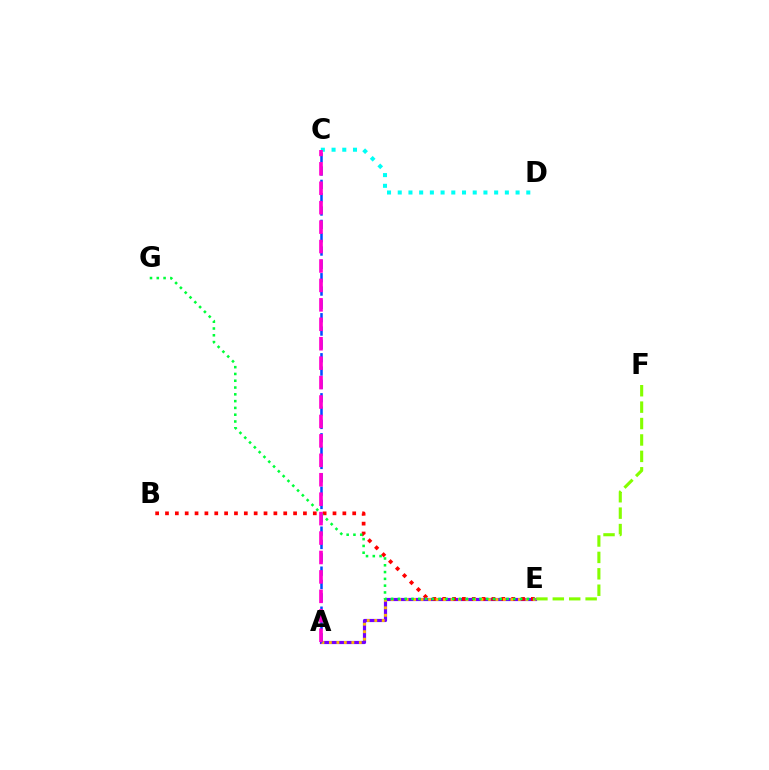{('A', 'E'): [{'color': '#7200ff', 'line_style': 'solid', 'thickness': 2.28}, {'color': '#ffbd00', 'line_style': 'dotted', 'thickness': 2.03}], ('C', 'D'): [{'color': '#00fff6', 'line_style': 'dotted', 'thickness': 2.91}], ('B', 'E'): [{'color': '#ff0000', 'line_style': 'dotted', 'thickness': 2.68}], ('E', 'F'): [{'color': '#84ff00', 'line_style': 'dashed', 'thickness': 2.23}], ('A', 'C'): [{'color': '#004bff', 'line_style': 'dashed', 'thickness': 1.81}, {'color': '#ff00cf', 'line_style': 'dashed', 'thickness': 2.64}], ('E', 'G'): [{'color': '#00ff39', 'line_style': 'dotted', 'thickness': 1.84}]}